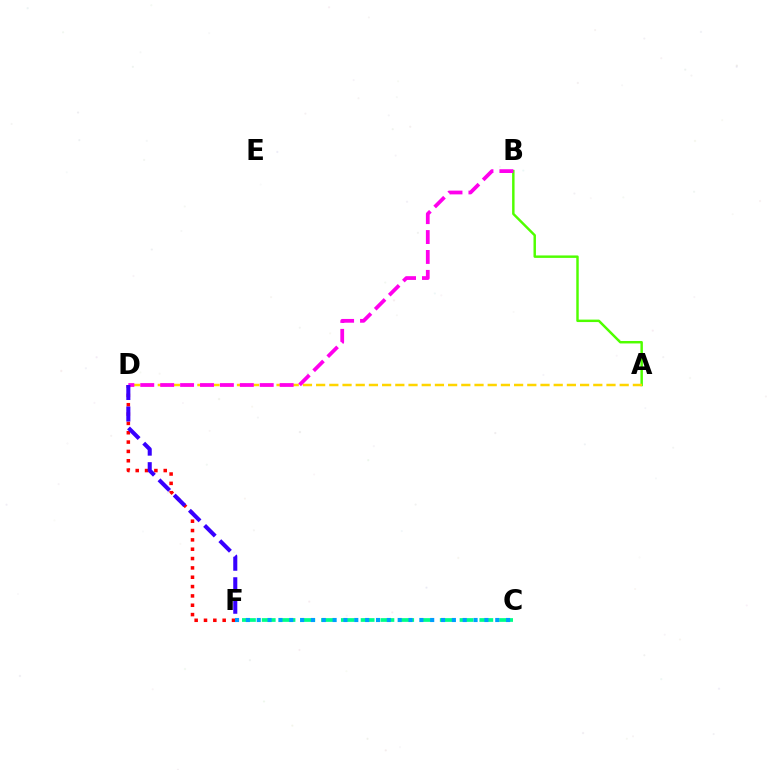{('D', 'F'): [{'color': '#ff0000', 'line_style': 'dotted', 'thickness': 2.54}, {'color': '#3700ff', 'line_style': 'dashed', 'thickness': 2.92}], ('A', 'B'): [{'color': '#4fff00', 'line_style': 'solid', 'thickness': 1.77}], ('C', 'F'): [{'color': '#00ff86', 'line_style': 'dashed', 'thickness': 2.69}, {'color': '#009eff', 'line_style': 'dotted', 'thickness': 2.95}], ('A', 'D'): [{'color': '#ffd500', 'line_style': 'dashed', 'thickness': 1.79}], ('B', 'D'): [{'color': '#ff00ed', 'line_style': 'dashed', 'thickness': 2.71}]}